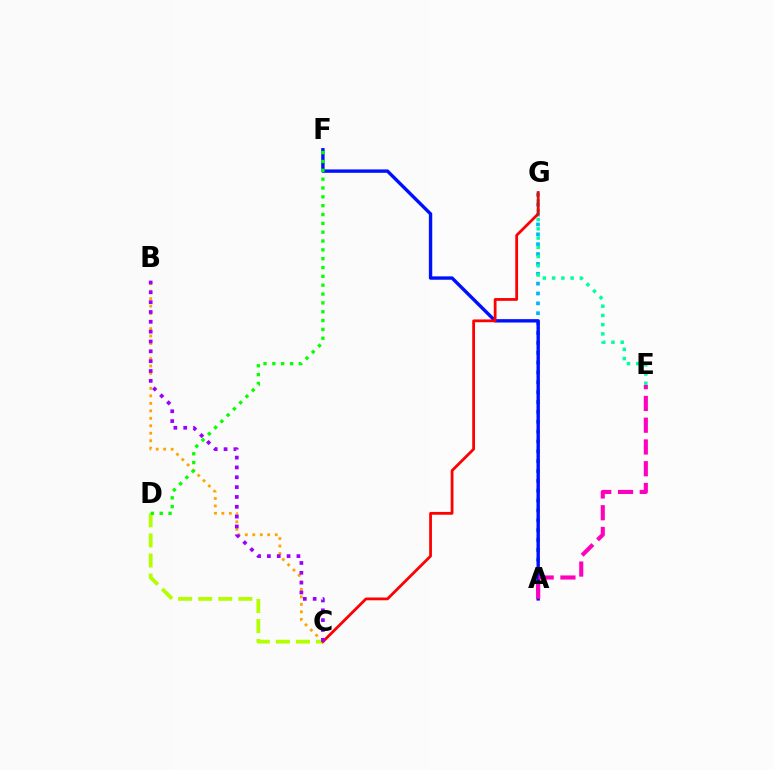{('B', 'C'): [{'color': '#ffa500', 'line_style': 'dotted', 'thickness': 2.03}, {'color': '#9b00ff', 'line_style': 'dotted', 'thickness': 2.67}], ('A', 'G'): [{'color': '#00b5ff', 'line_style': 'dotted', 'thickness': 2.68}], ('A', 'F'): [{'color': '#0010ff', 'line_style': 'solid', 'thickness': 2.43}], ('E', 'G'): [{'color': '#00ff9d', 'line_style': 'dotted', 'thickness': 2.51}], ('C', 'D'): [{'color': '#b3ff00', 'line_style': 'dashed', 'thickness': 2.73}], ('A', 'E'): [{'color': '#ff00bd', 'line_style': 'dashed', 'thickness': 2.96}], ('C', 'G'): [{'color': '#ff0000', 'line_style': 'solid', 'thickness': 2.0}], ('D', 'F'): [{'color': '#08ff00', 'line_style': 'dotted', 'thickness': 2.4}]}